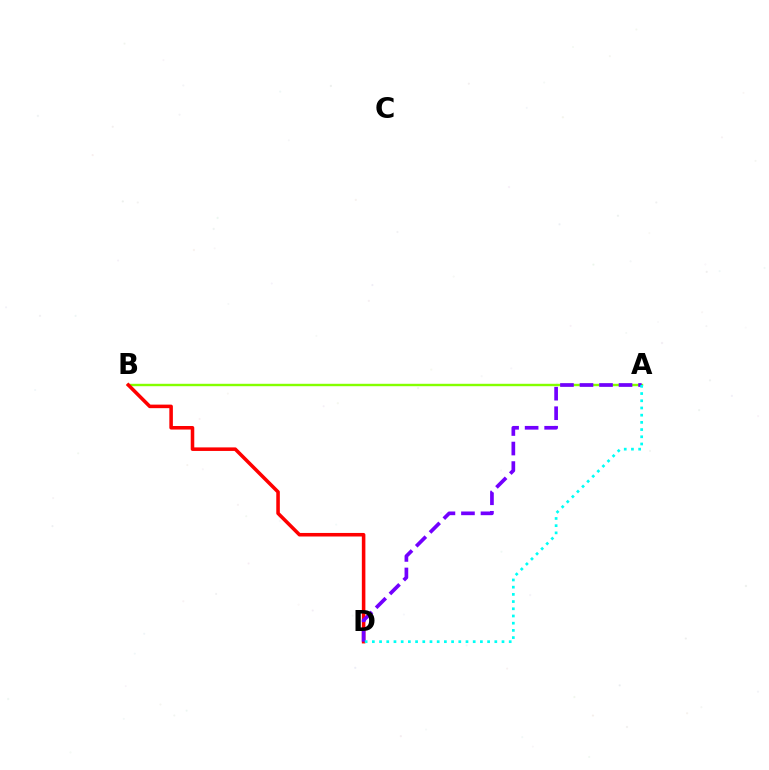{('A', 'B'): [{'color': '#84ff00', 'line_style': 'solid', 'thickness': 1.73}], ('B', 'D'): [{'color': '#ff0000', 'line_style': 'solid', 'thickness': 2.55}], ('A', 'D'): [{'color': '#7200ff', 'line_style': 'dashed', 'thickness': 2.65}, {'color': '#00fff6', 'line_style': 'dotted', 'thickness': 1.96}]}